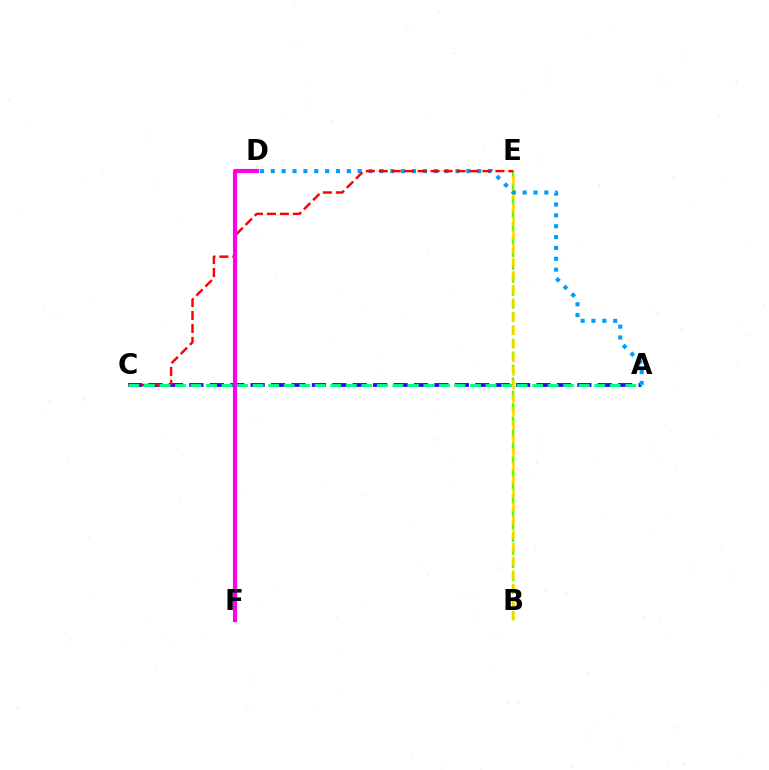{('A', 'C'): [{'color': '#3700ff', 'line_style': 'dashed', 'thickness': 2.77}, {'color': '#00ff86', 'line_style': 'dashed', 'thickness': 2.11}], ('B', 'E'): [{'color': '#4fff00', 'line_style': 'dashed', 'thickness': 1.76}, {'color': '#ffd500', 'line_style': 'dashed', 'thickness': 1.85}], ('A', 'D'): [{'color': '#009eff', 'line_style': 'dotted', 'thickness': 2.95}], ('C', 'E'): [{'color': '#ff0000', 'line_style': 'dashed', 'thickness': 1.76}], ('D', 'F'): [{'color': '#ff00ed', 'line_style': 'solid', 'thickness': 2.97}]}